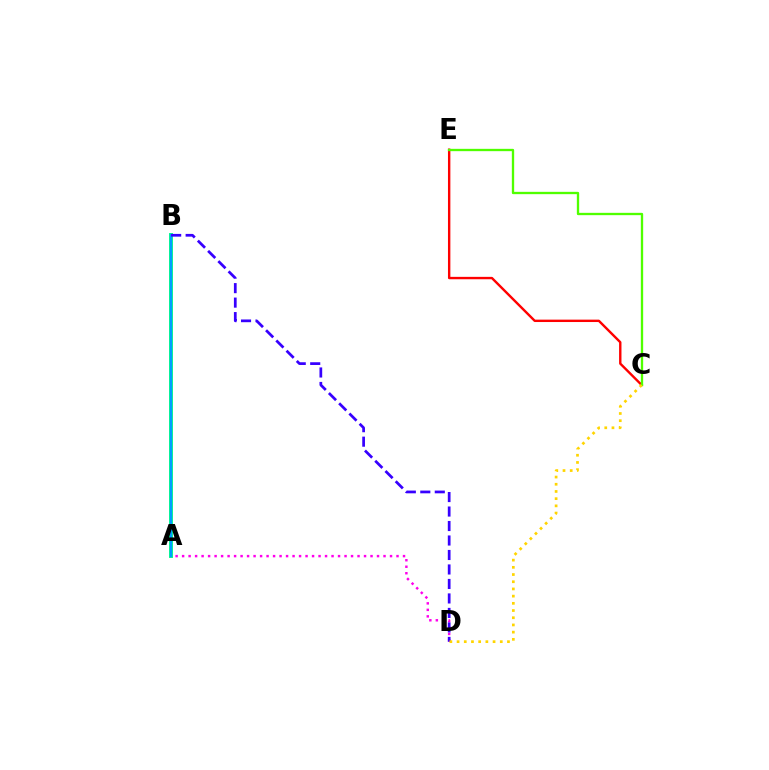{('C', 'E'): [{'color': '#ff0000', 'line_style': 'solid', 'thickness': 1.72}, {'color': '#4fff00', 'line_style': 'solid', 'thickness': 1.68}], ('A', 'B'): [{'color': '#00ff86', 'line_style': 'solid', 'thickness': 2.82}, {'color': '#009eff', 'line_style': 'solid', 'thickness': 1.65}], ('A', 'D'): [{'color': '#ff00ed', 'line_style': 'dotted', 'thickness': 1.77}], ('B', 'D'): [{'color': '#3700ff', 'line_style': 'dashed', 'thickness': 1.97}], ('C', 'D'): [{'color': '#ffd500', 'line_style': 'dotted', 'thickness': 1.96}]}